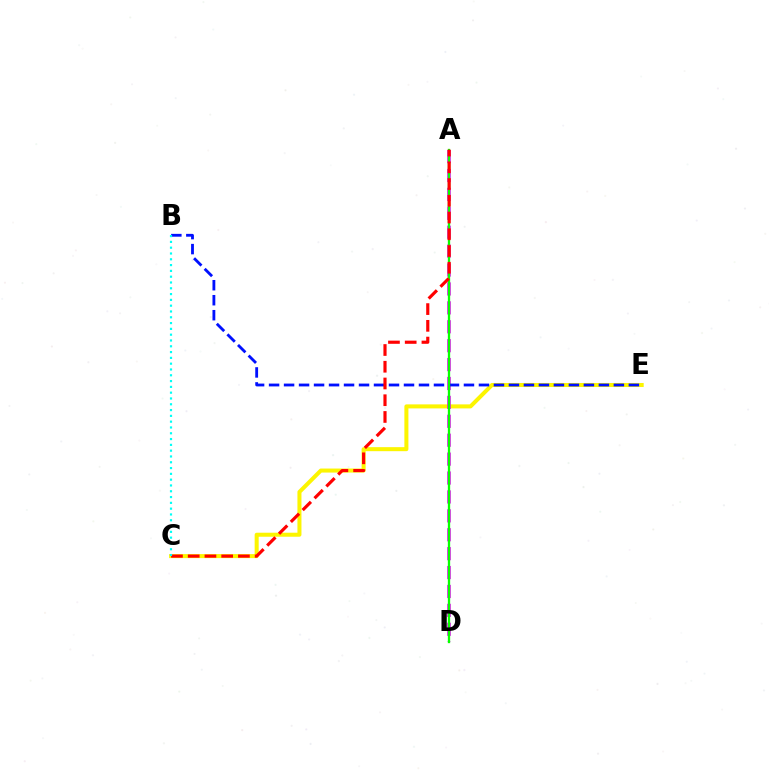{('C', 'E'): [{'color': '#fcf500', 'line_style': 'solid', 'thickness': 2.9}], ('A', 'D'): [{'color': '#ee00ff', 'line_style': 'dashed', 'thickness': 2.57}, {'color': '#08ff00', 'line_style': 'solid', 'thickness': 1.66}], ('B', 'E'): [{'color': '#0010ff', 'line_style': 'dashed', 'thickness': 2.04}], ('A', 'C'): [{'color': '#ff0000', 'line_style': 'dashed', 'thickness': 2.27}], ('B', 'C'): [{'color': '#00fff6', 'line_style': 'dotted', 'thickness': 1.58}]}